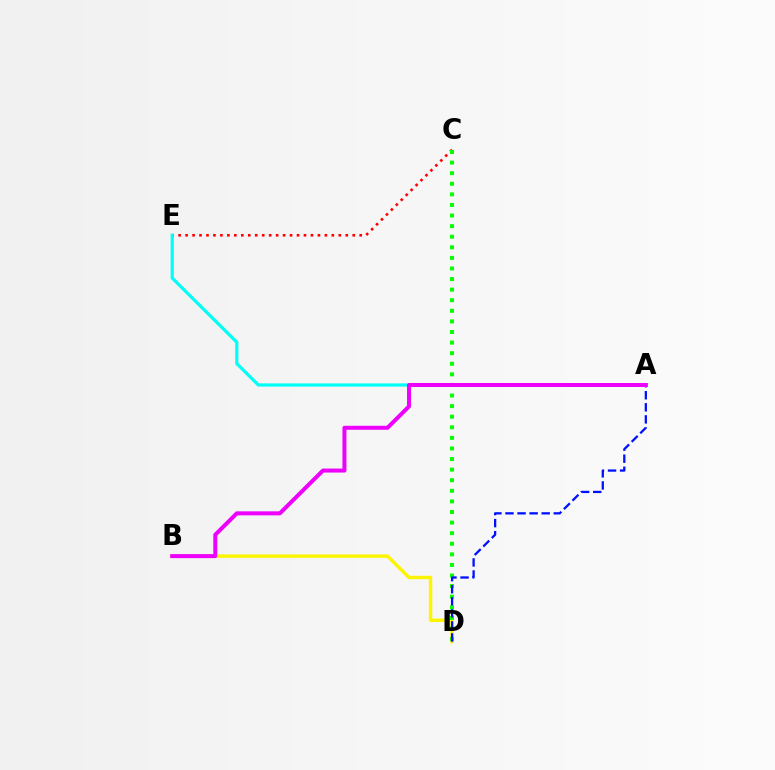{('B', 'D'): [{'color': '#fcf500', 'line_style': 'solid', 'thickness': 2.47}], ('C', 'E'): [{'color': '#ff0000', 'line_style': 'dotted', 'thickness': 1.89}], ('C', 'D'): [{'color': '#08ff00', 'line_style': 'dotted', 'thickness': 2.88}], ('A', 'E'): [{'color': '#00fff6', 'line_style': 'solid', 'thickness': 2.3}], ('A', 'D'): [{'color': '#0010ff', 'line_style': 'dashed', 'thickness': 1.64}], ('A', 'B'): [{'color': '#ee00ff', 'line_style': 'solid', 'thickness': 2.89}]}